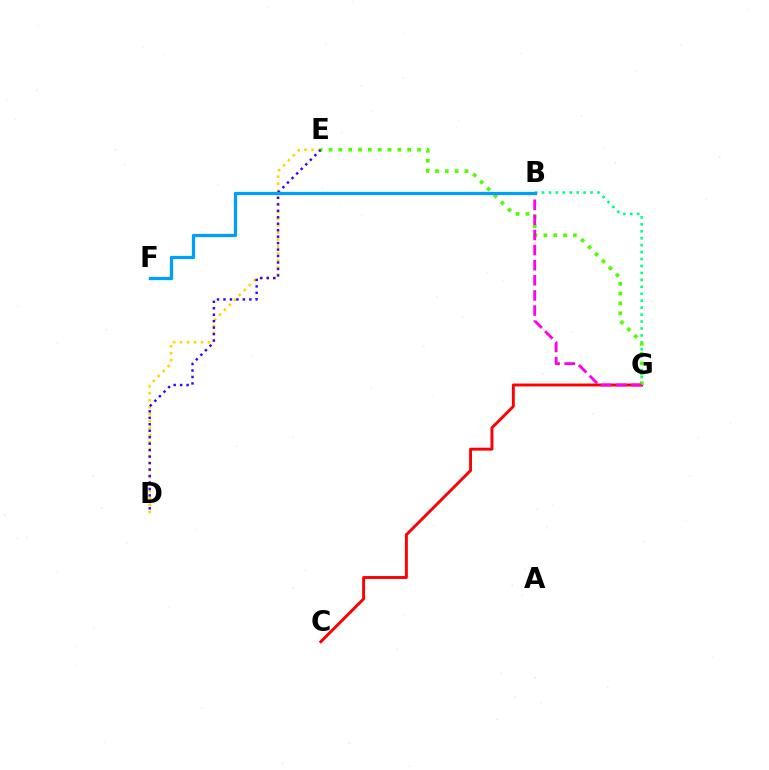{('D', 'E'): [{'color': '#ffd500', 'line_style': 'dotted', 'thickness': 1.9}, {'color': '#3700ff', 'line_style': 'dotted', 'thickness': 1.76}], ('C', 'G'): [{'color': '#ff0000', 'line_style': 'solid', 'thickness': 2.1}], ('B', 'G'): [{'color': '#00ff86', 'line_style': 'dotted', 'thickness': 1.89}, {'color': '#ff00ed', 'line_style': 'dashed', 'thickness': 2.05}], ('E', 'G'): [{'color': '#4fff00', 'line_style': 'dotted', 'thickness': 2.67}], ('B', 'F'): [{'color': '#009eff', 'line_style': 'solid', 'thickness': 2.36}]}